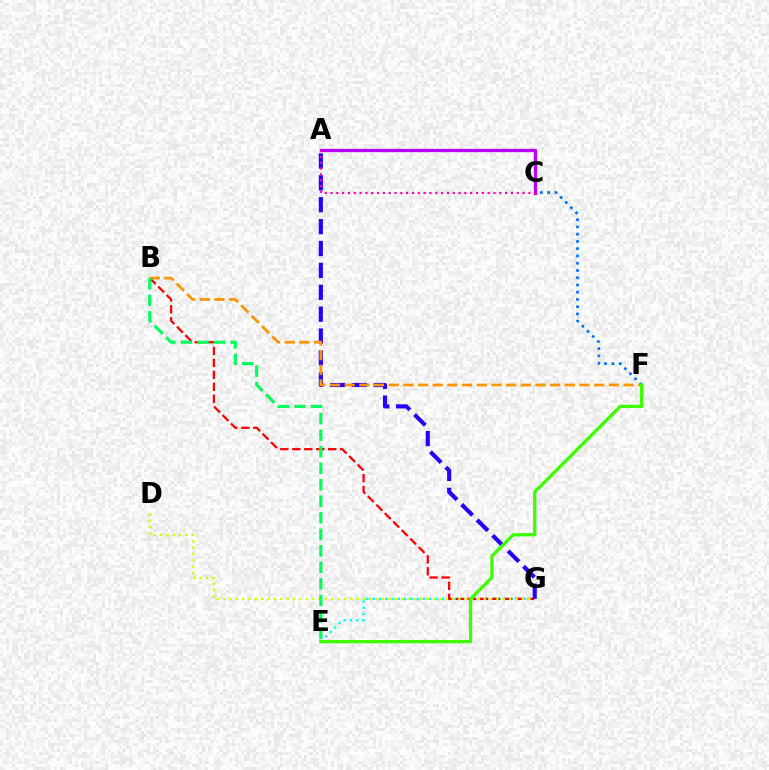{('E', 'G'): [{'color': '#00fff6', 'line_style': 'dotted', 'thickness': 1.71}], ('B', 'G'): [{'color': '#ff0000', 'line_style': 'dashed', 'thickness': 1.63}], ('D', 'G'): [{'color': '#d1ff00', 'line_style': 'dotted', 'thickness': 1.73}], ('A', 'G'): [{'color': '#2500ff', 'line_style': 'dashed', 'thickness': 2.97}], ('C', 'F'): [{'color': '#0074ff', 'line_style': 'dotted', 'thickness': 1.97}], ('A', 'C'): [{'color': '#b900ff', 'line_style': 'solid', 'thickness': 2.39}, {'color': '#ff00ac', 'line_style': 'dotted', 'thickness': 1.58}], ('B', 'F'): [{'color': '#ff9400', 'line_style': 'dashed', 'thickness': 1.99}], ('E', 'F'): [{'color': '#3dff00', 'line_style': 'solid', 'thickness': 2.36}], ('B', 'E'): [{'color': '#00ff5c', 'line_style': 'dashed', 'thickness': 2.24}]}